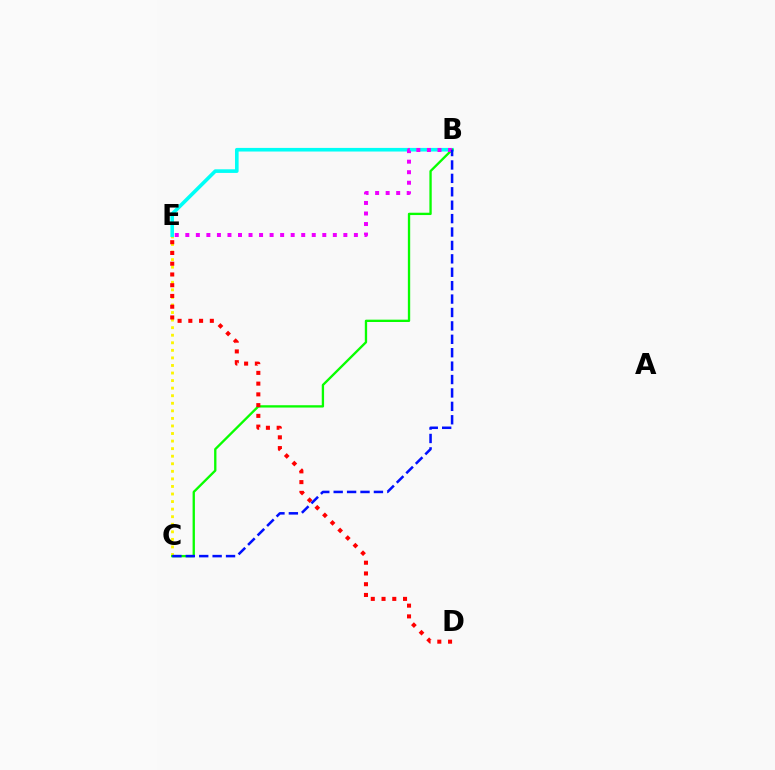{('C', 'E'): [{'color': '#fcf500', 'line_style': 'dotted', 'thickness': 2.05}], ('B', 'E'): [{'color': '#00fff6', 'line_style': 'solid', 'thickness': 2.61}, {'color': '#ee00ff', 'line_style': 'dotted', 'thickness': 2.86}], ('B', 'C'): [{'color': '#08ff00', 'line_style': 'solid', 'thickness': 1.68}, {'color': '#0010ff', 'line_style': 'dashed', 'thickness': 1.82}], ('D', 'E'): [{'color': '#ff0000', 'line_style': 'dotted', 'thickness': 2.92}]}